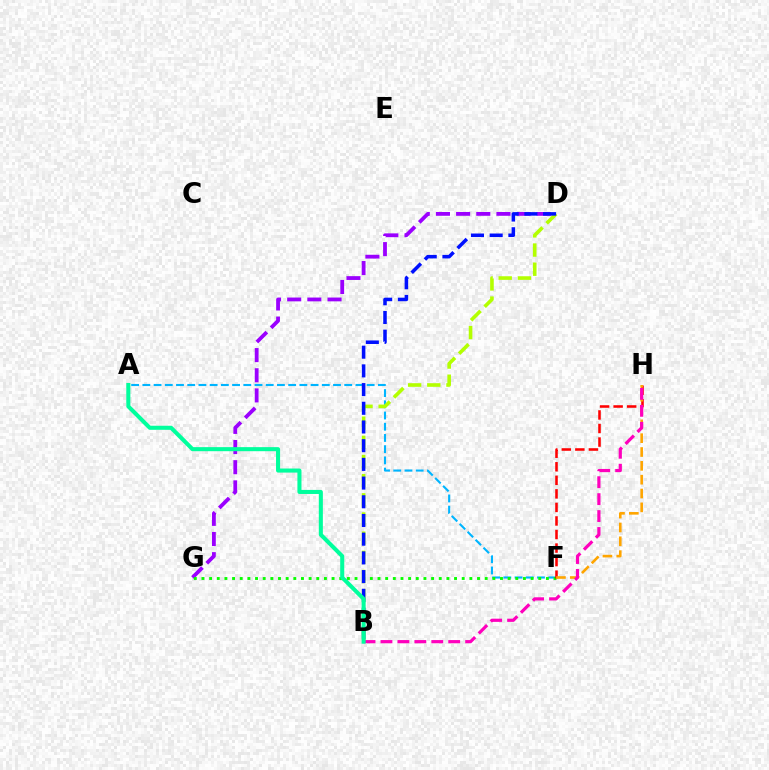{('A', 'F'): [{'color': '#00b5ff', 'line_style': 'dashed', 'thickness': 1.52}], ('D', 'G'): [{'color': '#9b00ff', 'line_style': 'dashed', 'thickness': 2.74}], ('B', 'D'): [{'color': '#b3ff00', 'line_style': 'dashed', 'thickness': 2.6}, {'color': '#0010ff', 'line_style': 'dashed', 'thickness': 2.54}], ('F', 'G'): [{'color': '#08ff00', 'line_style': 'dotted', 'thickness': 2.08}], ('F', 'H'): [{'color': '#ff0000', 'line_style': 'dashed', 'thickness': 1.84}, {'color': '#ffa500', 'line_style': 'dashed', 'thickness': 1.88}], ('B', 'H'): [{'color': '#ff00bd', 'line_style': 'dashed', 'thickness': 2.3}], ('A', 'B'): [{'color': '#00ff9d', 'line_style': 'solid', 'thickness': 2.92}]}